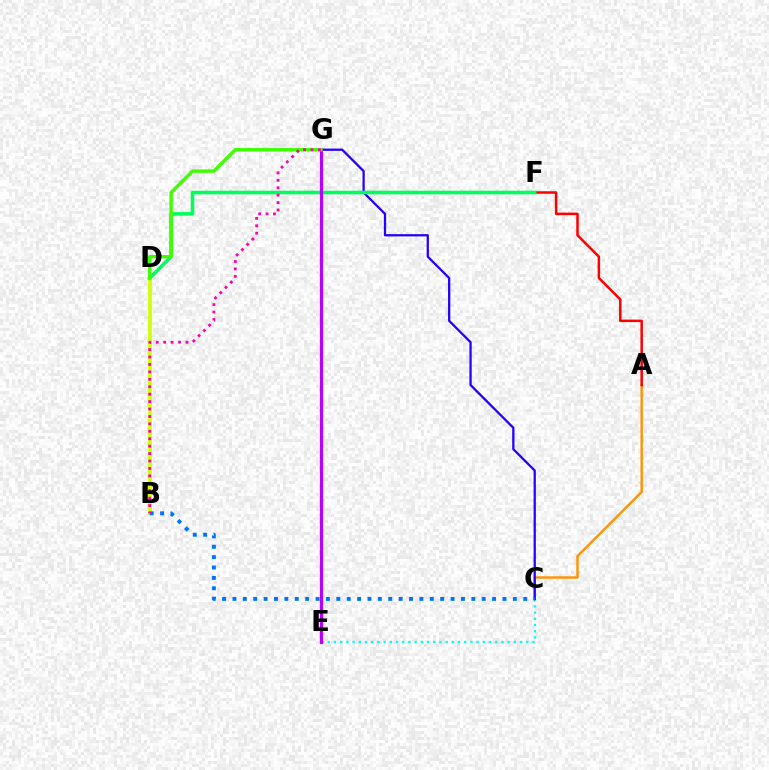{('C', 'E'): [{'color': '#00fff6', 'line_style': 'dotted', 'thickness': 1.68}], ('A', 'C'): [{'color': '#ff9400', 'line_style': 'solid', 'thickness': 1.74}], ('B', 'D'): [{'color': '#d1ff00', 'line_style': 'solid', 'thickness': 2.68}], ('C', 'G'): [{'color': '#2500ff', 'line_style': 'solid', 'thickness': 1.63}], ('B', 'C'): [{'color': '#0074ff', 'line_style': 'dotted', 'thickness': 2.82}], ('A', 'F'): [{'color': '#ff0000', 'line_style': 'solid', 'thickness': 1.8}], ('D', 'F'): [{'color': '#00ff5c', 'line_style': 'solid', 'thickness': 2.57}], ('E', 'G'): [{'color': '#b900ff', 'line_style': 'solid', 'thickness': 2.34}], ('D', 'G'): [{'color': '#3dff00', 'line_style': 'solid', 'thickness': 2.43}], ('B', 'G'): [{'color': '#ff00ac', 'line_style': 'dotted', 'thickness': 2.02}]}